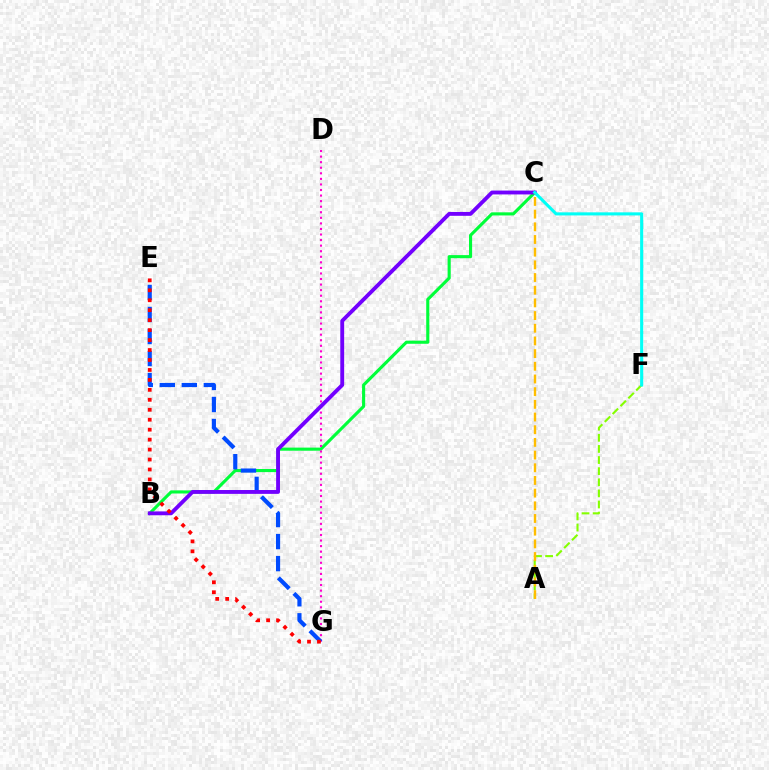{('B', 'C'): [{'color': '#00ff39', 'line_style': 'solid', 'thickness': 2.24}, {'color': '#7200ff', 'line_style': 'solid', 'thickness': 2.78}], ('D', 'G'): [{'color': '#ff00cf', 'line_style': 'dotted', 'thickness': 1.51}], ('E', 'G'): [{'color': '#004bff', 'line_style': 'dashed', 'thickness': 2.99}, {'color': '#ff0000', 'line_style': 'dotted', 'thickness': 2.7}], ('A', 'F'): [{'color': '#84ff00', 'line_style': 'dashed', 'thickness': 1.51}], ('C', 'F'): [{'color': '#00fff6', 'line_style': 'solid', 'thickness': 2.22}], ('A', 'C'): [{'color': '#ffbd00', 'line_style': 'dashed', 'thickness': 1.72}]}